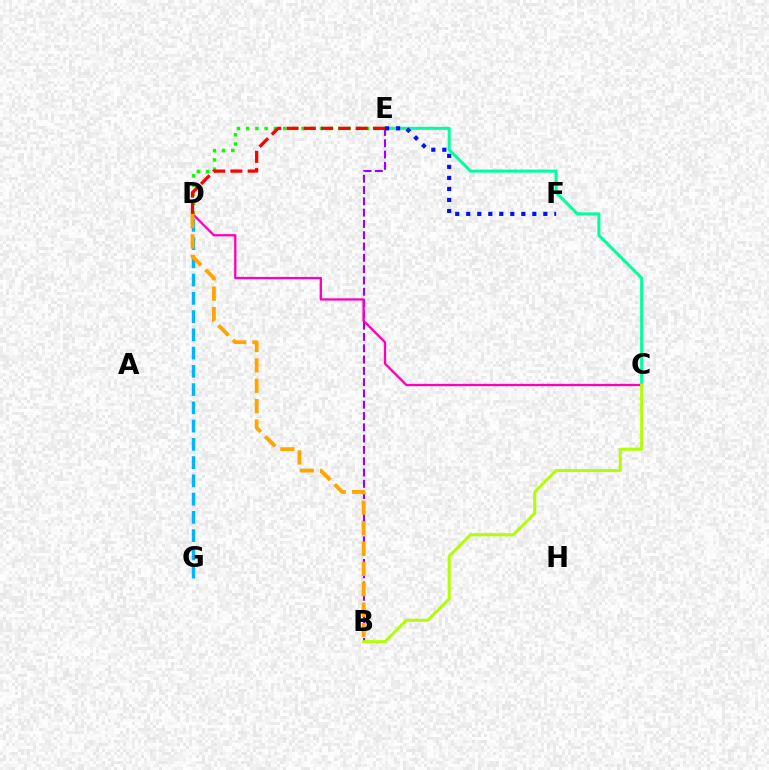{('D', 'G'): [{'color': '#00b5ff', 'line_style': 'dashed', 'thickness': 2.48}], ('C', 'E'): [{'color': '#00ff9d', 'line_style': 'solid', 'thickness': 2.19}], ('B', 'E'): [{'color': '#9b00ff', 'line_style': 'dashed', 'thickness': 1.53}], ('D', 'E'): [{'color': '#08ff00', 'line_style': 'dotted', 'thickness': 2.51}, {'color': '#ff0000', 'line_style': 'dashed', 'thickness': 2.35}], ('C', 'D'): [{'color': '#ff00bd', 'line_style': 'solid', 'thickness': 1.66}], ('E', 'F'): [{'color': '#0010ff', 'line_style': 'dotted', 'thickness': 2.99}], ('B', 'C'): [{'color': '#b3ff00', 'line_style': 'solid', 'thickness': 2.17}], ('B', 'D'): [{'color': '#ffa500', 'line_style': 'dashed', 'thickness': 2.77}]}